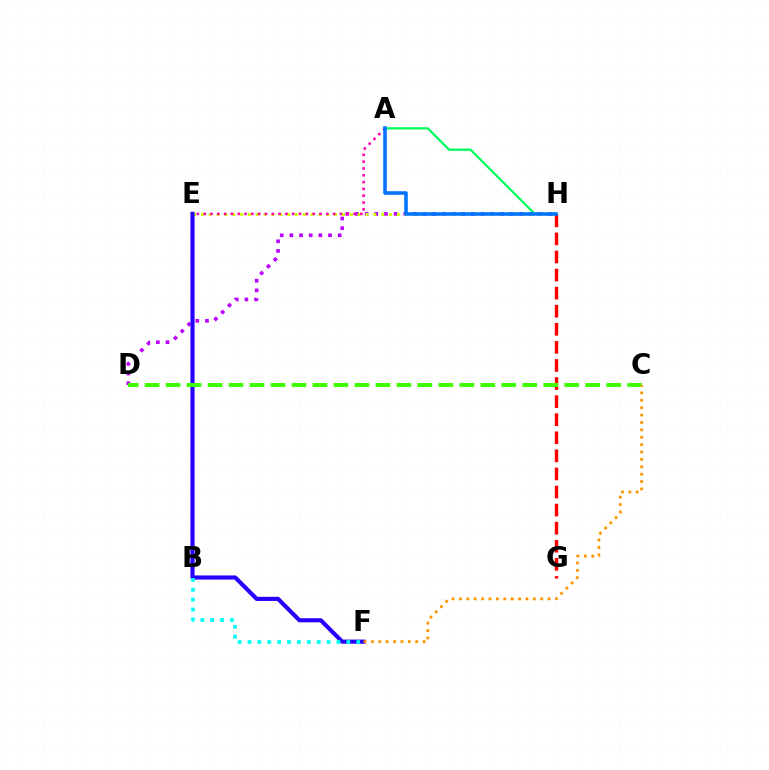{('D', 'H'): [{'color': '#b900ff', 'line_style': 'dotted', 'thickness': 2.62}], ('E', 'H'): [{'color': '#d1ff00', 'line_style': 'dotted', 'thickness': 2.13}], ('A', 'H'): [{'color': '#00ff5c', 'line_style': 'solid', 'thickness': 1.63}, {'color': '#0074ff', 'line_style': 'solid', 'thickness': 2.57}], ('E', 'F'): [{'color': '#2500ff', 'line_style': 'solid', 'thickness': 2.98}], ('A', 'E'): [{'color': '#ff00ac', 'line_style': 'dotted', 'thickness': 1.85}], ('G', 'H'): [{'color': '#ff0000', 'line_style': 'dashed', 'thickness': 2.46}], ('B', 'F'): [{'color': '#00fff6', 'line_style': 'dotted', 'thickness': 2.69}], ('C', 'D'): [{'color': '#3dff00', 'line_style': 'dashed', 'thickness': 2.85}], ('C', 'F'): [{'color': '#ff9400', 'line_style': 'dotted', 'thickness': 2.01}]}